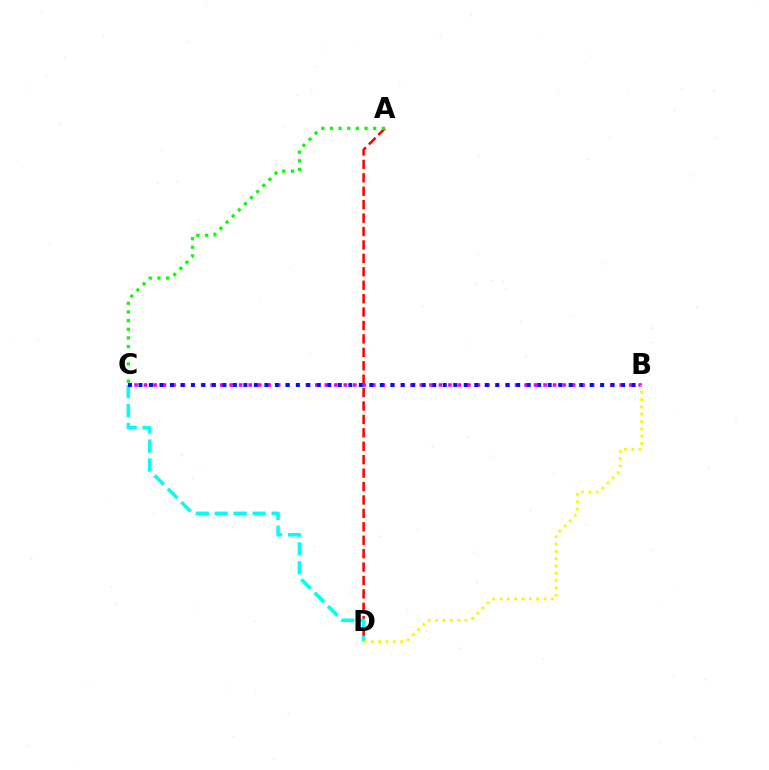{('A', 'D'): [{'color': '#ff0000', 'line_style': 'dashed', 'thickness': 1.82}], ('C', 'D'): [{'color': '#00fff6', 'line_style': 'dashed', 'thickness': 2.57}], ('B', 'C'): [{'color': '#ee00ff', 'line_style': 'dotted', 'thickness': 2.58}, {'color': '#0010ff', 'line_style': 'dotted', 'thickness': 2.85}], ('B', 'D'): [{'color': '#fcf500', 'line_style': 'dotted', 'thickness': 1.99}], ('A', 'C'): [{'color': '#08ff00', 'line_style': 'dotted', 'thickness': 2.35}]}